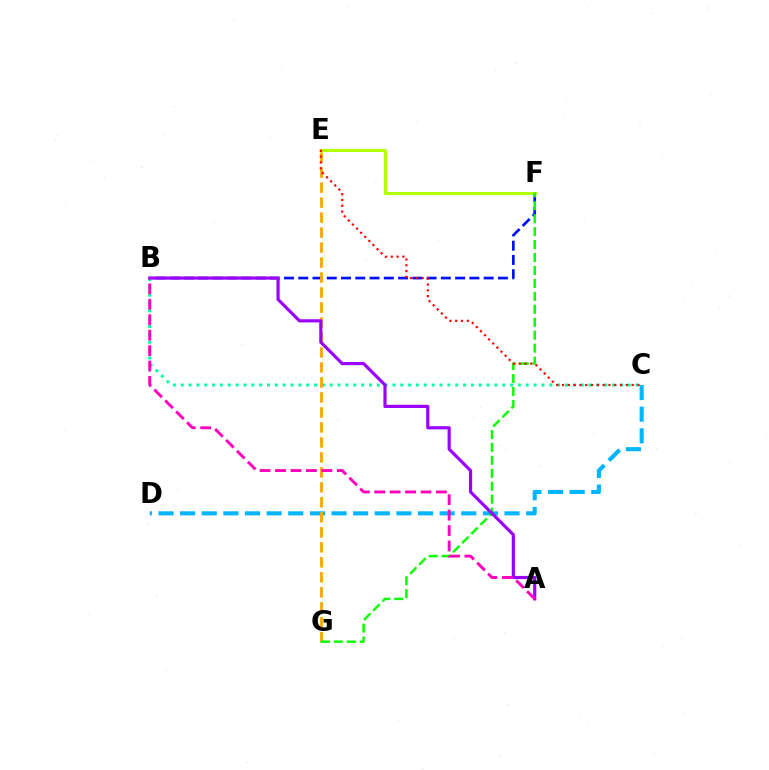{('B', 'F'): [{'color': '#0010ff', 'line_style': 'dashed', 'thickness': 1.94}], ('B', 'C'): [{'color': '#00ff9d', 'line_style': 'dotted', 'thickness': 2.13}], ('C', 'D'): [{'color': '#00b5ff', 'line_style': 'dashed', 'thickness': 2.94}], ('E', 'G'): [{'color': '#ffa500', 'line_style': 'dashed', 'thickness': 2.04}], ('E', 'F'): [{'color': '#b3ff00', 'line_style': 'solid', 'thickness': 2.22}], ('F', 'G'): [{'color': '#08ff00', 'line_style': 'dashed', 'thickness': 1.76}], ('C', 'E'): [{'color': '#ff0000', 'line_style': 'dotted', 'thickness': 1.58}], ('A', 'B'): [{'color': '#9b00ff', 'line_style': 'solid', 'thickness': 2.28}, {'color': '#ff00bd', 'line_style': 'dashed', 'thickness': 2.1}]}